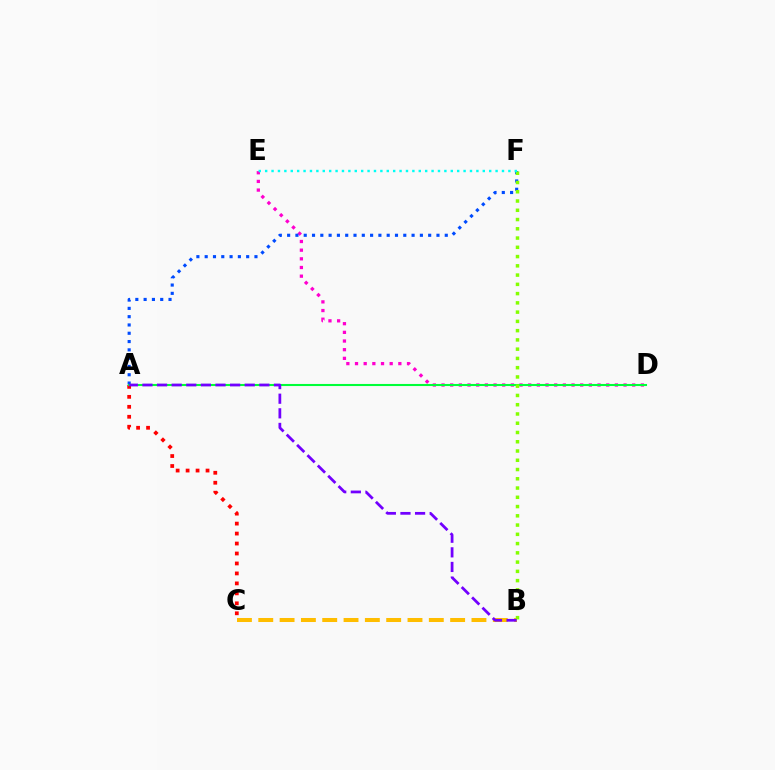{('D', 'E'): [{'color': '#ff00cf', 'line_style': 'dotted', 'thickness': 2.35}], ('A', 'C'): [{'color': '#ff0000', 'line_style': 'dotted', 'thickness': 2.71}], ('B', 'C'): [{'color': '#ffbd00', 'line_style': 'dashed', 'thickness': 2.9}], ('A', 'F'): [{'color': '#004bff', 'line_style': 'dotted', 'thickness': 2.25}], ('A', 'D'): [{'color': '#00ff39', 'line_style': 'solid', 'thickness': 1.5}], ('B', 'F'): [{'color': '#84ff00', 'line_style': 'dotted', 'thickness': 2.52}], ('E', 'F'): [{'color': '#00fff6', 'line_style': 'dotted', 'thickness': 1.74}], ('A', 'B'): [{'color': '#7200ff', 'line_style': 'dashed', 'thickness': 1.98}]}